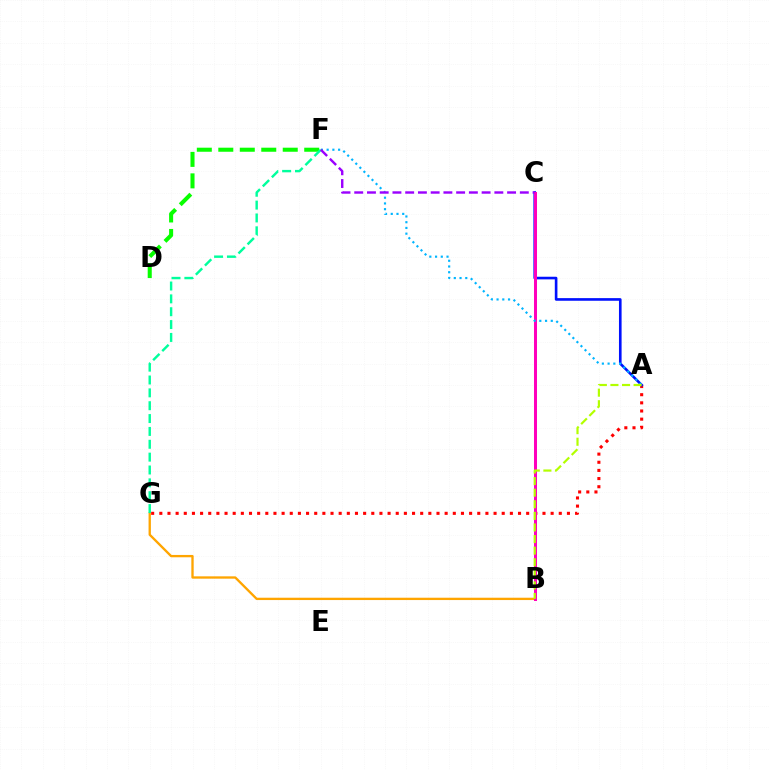{('A', 'G'): [{'color': '#ff0000', 'line_style': 'dotted', 'thickness': 2.21}], ('D', 'F'): [{'color': '#08ff00', 'line_style': 'dashed', 'thickness': 2.92}], ('A', 'C'): [{'color': '#0010ff', 'line_style': 'solid', 'thickness': 1.89}], ('B', 'G'): [{'color': '#ffa500', 'line_style': 'solid', 'thickness': 1.68}], ('B', 'C'): [{'color': '#ff00bd', 'line_style': 'solid', 'thickness': 2.17}], ('A', 'F'): [{'color': '#00b5ff', 'line_style': 'dotted', 'thickness': 1.56}], ('F', 'G'): [{'color': '#00ff9d', 'line_style': 'dashed', 'thickness': 1.75}], ('A', 'B'): [{'color': '#b3ff00', 'line_style': 'dashed', 'thickness': 1.58}], ('C', 'F'): [{'color': '#9b00ff', 'line_style': 'dashed', 'thickness': 1.73}]}